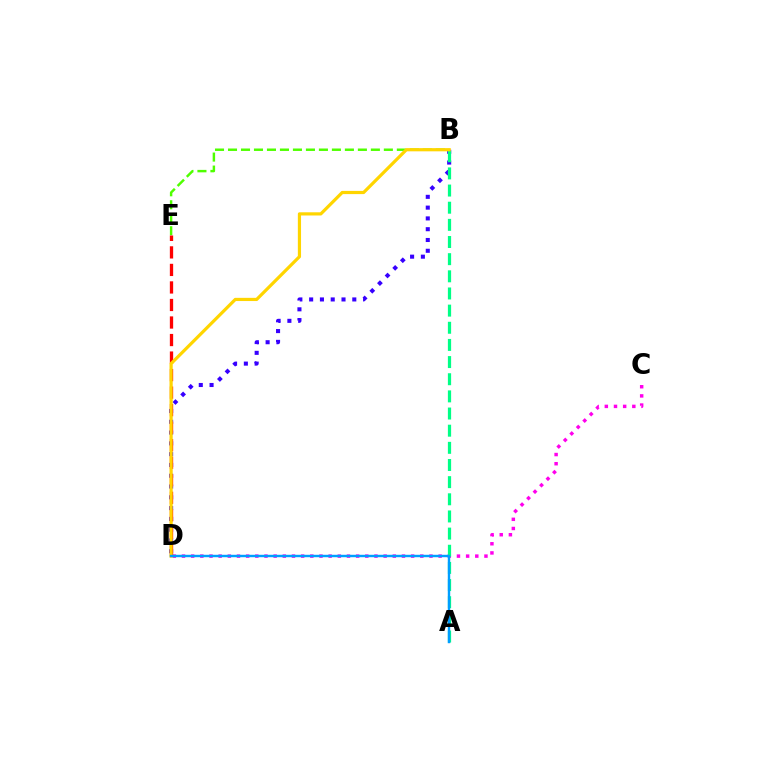{('C', 'D'): [{'color': '#ff00ed', 'line_style': 'dotted', 'thickness': 2.49}], ('B', 'D'): [{'color': '#3700ff', 'line_style': 'dotted', 'thickness': 2.93}, {'color': '#ffd500', 'line_style': 'solid', 'thickness': 2.31}], ('A', 'B'): [{'color': '#00ff86', 'line_style': 'dashed', 'thickness': 2.33}], ('B', 'E'): [{'color': '#4fff00', 'line_style': 'dashed', 'thickness': 1.76}], ('D', 'E'): [{'color': '#ff0000', 'line_style': 'dashed', 'thickness': 2.38}], ('A', 'D'): [{'color': '#009eff', 'line_style': 'solid', 'thickness': 1.75}]}